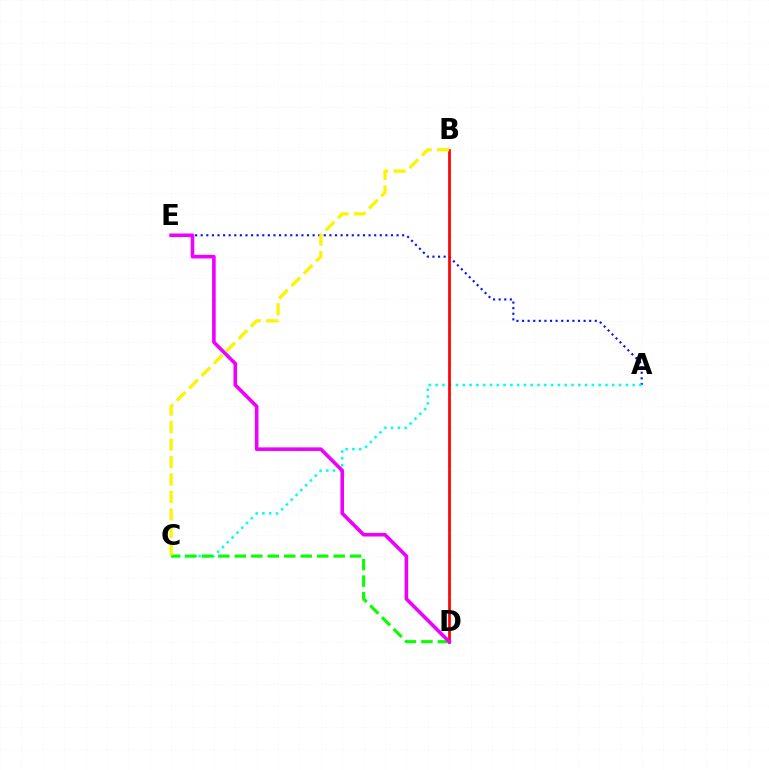{('A', 'E'): [{'color': '#0010ff', 'line_style': 'dotted', 'thickness': 1.52}], ('A', 'C'): [{'color': '#00fff6', 'line_style': 'dotted', 'thickness': 1.85}], ('B', 'D'): [{'color': '#ff0000', 'line_style': 'solid', 'thickness': 1.95}], ('C', 'D'): [{'color': '#08ff00', 'line_style': 'dashed', 'thickness': 2.24}], ('B', 'C'): [{'color': '#fcf500', 'line_style': 'dashed', 'thickness': 2.37}], ('D', 'E'): [{'color': '#ee00ff', 'line_style': 'solid', 'thickness': 2.59}]}